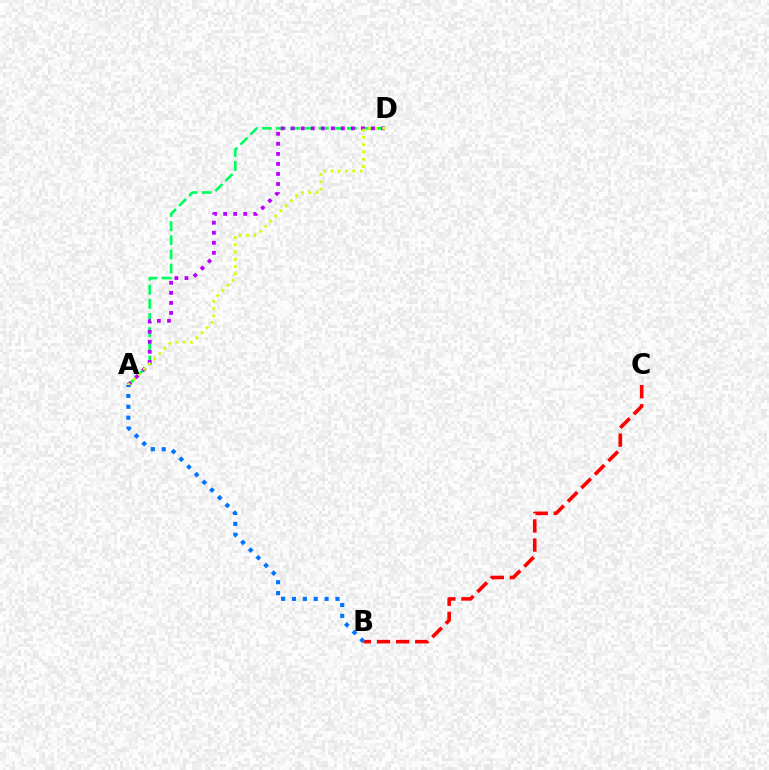{('A', 'D'): [{'color': '#00ff5c', 'line_style': 'dashed', 'thickness': 1.93}, {'color': '#b900ff', 'line_style': 'dotted', 'thickness': 2.73}, {'color': '#d1ff00', 'line_style': 'dotted', 'thickness': 1.97}], ('B', 'C'): [{'color': '#ff0000', 'line_style': 'dashed', 'thickness': 2.6}], ('A', 'B'): [{'color': '#0074ff', 'line_style': 'dotted', 'thickness': 2.95}]}